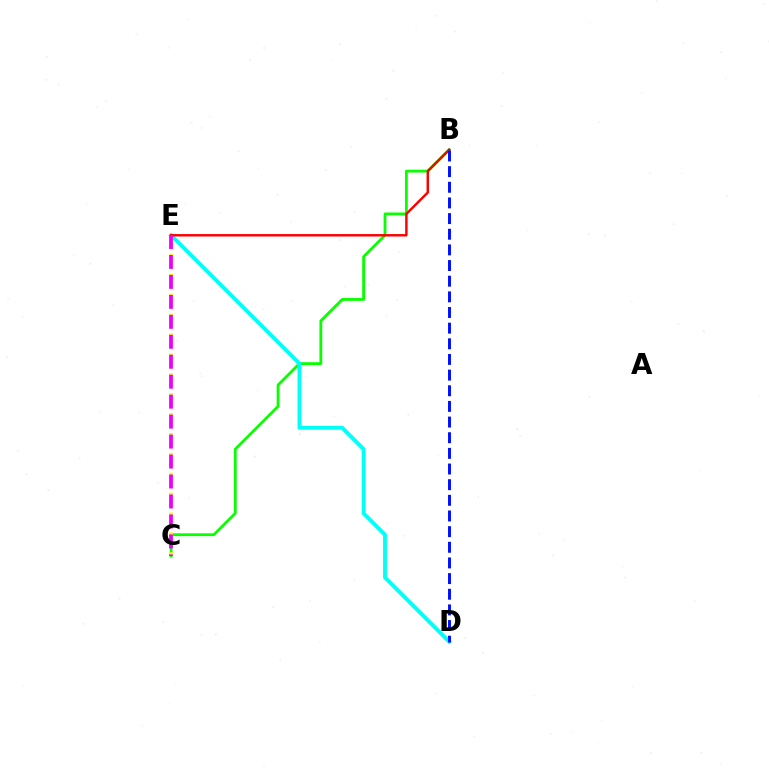{('B', 'C'): [{'color': '#08ff00', 'line_style': 'solid', 'thickness': 2.01}], ('C', 'E'): [{'color': '#fcf500', 'line_style': 'dotted', 'thickness': 2.7}, {'color': '#ee00ff', 'line_style': 'dashed', 'thickness': 2.71}], ('D', 'E'): [{'color': '#00fff6', 'line_style': 'solid', 'thickness': 2.78}], ('B', 'E'): [{'color': '#ff0000', 'line_style': 'solid', 'thickness': 1.75}], ('B', 'D'): [{'color': '#0010ff', 'line_style': 'dashed', 'thickness': 2.13}]}